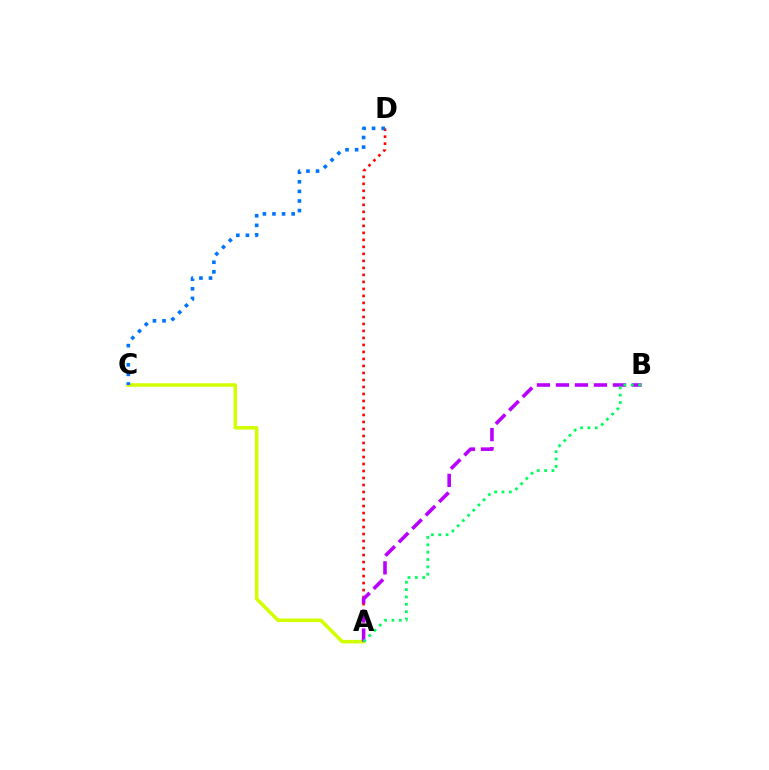{('A', 'C'): [{'color': '#d1ff00', 'line_style': 'solid', 'thickness': 2.53}], ('A', 'D'): [{'color': '#ff0000', 'line_style': 'dotted', 'thickness': 1.9}], ('A', 'B'): [{'color': '#b900ff', 'line_style': 'dashed', 'thickness': 2.58}, {'color': '#00ff5c', 'line_style': 'dotted', 'thickness': 2.0}], ('C', 'D'): [{'color': '#0074ff', 'line_style': 'dotted', 'thickness': 2.61}]}